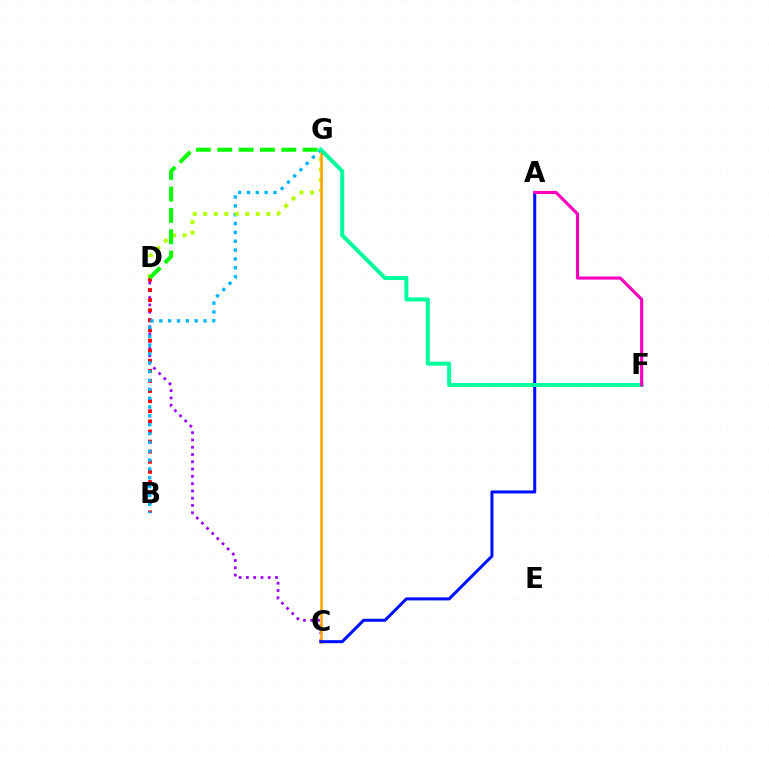{('C', 'D'): [{'color': '#9b00ff', 'line_style': 'dotted', 'thickness': 1.98}], ('B', 'D'): [{'color': '#ff0000', 'line_style': 'dotted', 'thickness': 2.75}], ('B', 'G'): [{'color': '#00b5ff', 'line_style': 'dotted', 'thickness': 2.4}], ('D', 'G'): [{'color': '#b3ff00', 'line_style': 'dotted', 'thickness': 2.86}, {'color': '#08ff00', 'line_style': 'dashed', 'thickness': 2.9}], ('C', 'G'): [{'color': '#ffa500', 'line_style': 'solid', 'thickness': 1.88}], ('A', 'C'): [{'color': '#0010ff', 'line_style': 'solid', 'thickness': 2.19}], ('F', 'G'): [{'color': '#00ff9d', 'line_style': 'solid', 'thickness': 2.88}], ('A', 'F'): [{'color': '#ff00bd', 'line_style': 'solid', 'thickness': 2.25}]}